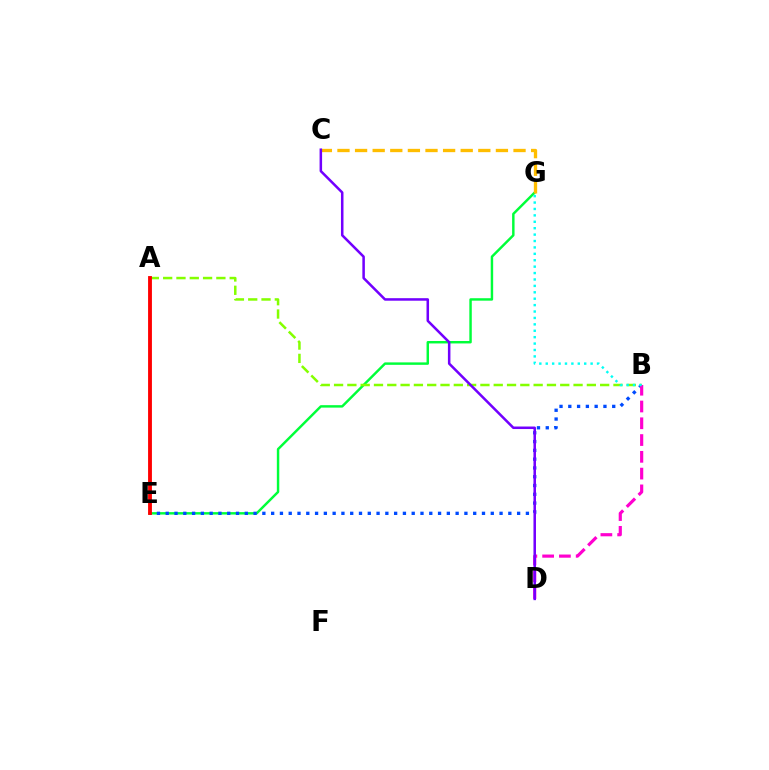{('E', 'G'): [{'color': '#00ff39', 'line_style': 'solid', 'thickness': 1.76}], ('B', 'E'): [{'color': '#004bff', 'line_style': 'dotted', 'thickness': 2.39}], ('A', 'B'): [{'color': '#84ff00', 'line_style': 'dashed', 'thickness': 1.81}], ('C', 'G'): [{'color': '#ffbd00', 'line_style': 'dashed', 'thickness': 2.39}], ('B', 'D'): [{'color': '#ff00cf', 'line_style': 'dashed', 'thickness': 2.28}], ('C', 'D'): [{'color': '#7200ff', 'line_style': 'solid', 'thickness': 1.82}], ('A', 'E'): [{'color': '#ff0000', 'line_style': 'solid', 'thickness': 2.77}], ('B', 'G'): [{'color': '#00fff6', 'line_style': 'dotted', 'thickness': 1.74}]}